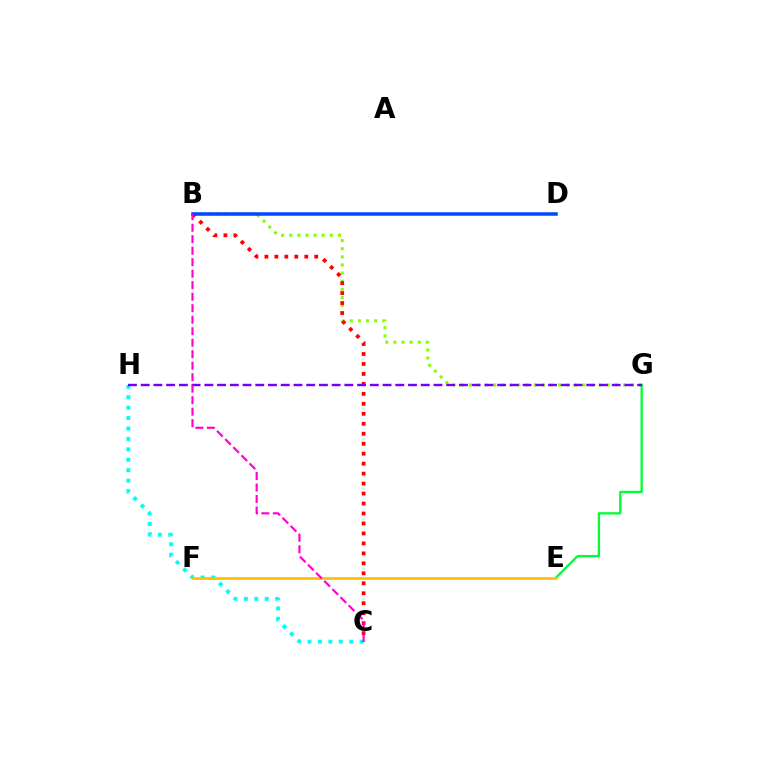{('C', 'H'): [{'color': '#00fff6', 'line_style': 'dotted', 'thickness': 2.83}], ('B', 'G'): [{'color': '#84ff00', 'line_style': 'dotted', 'thickness': 2.21}], ('B', 'C'): [{'color': '#ff0000', 'line_style': 'dotted', 'thickness': 2.71}, {'color': '#ff00cf', 'line_style': 'dashed', 'thickness': 1.56}], ('B', 'D'): [{'color': '#004bff', 'line_style': 'solid', 'thickness': 2.55}], ('E', 'G'): [{'color': '#00ff39', 'line_style': 'solid', 'thickness': 1.68}], ('G', 'H'): [{'color': '#7200ff', 'line_style': 'dashed', 'thickness': 1.73}], ('E', 'F'): [{'color': '#ffbd00', 'line_style': 'solid', 'thickness': 1.89}]}